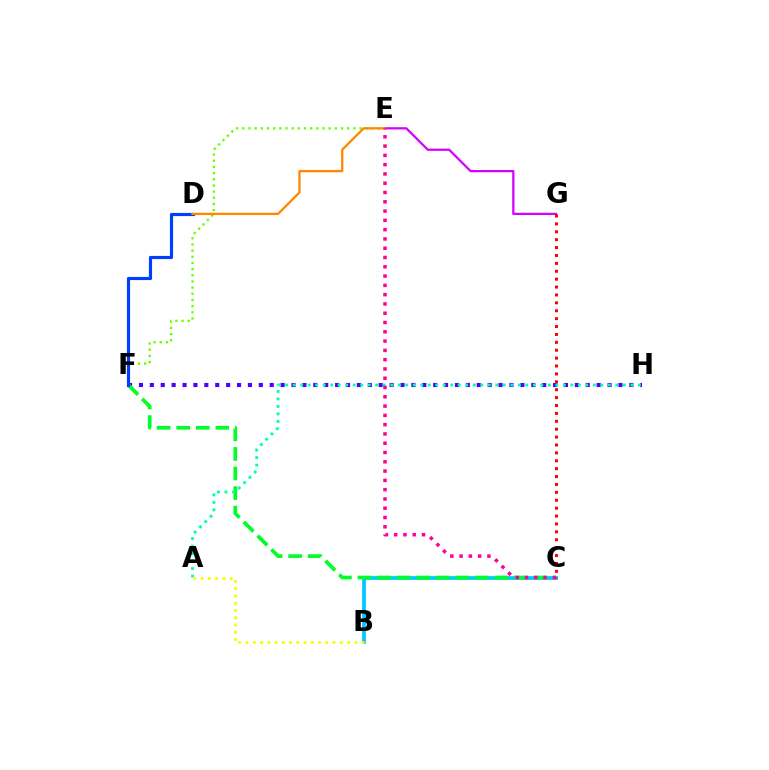{('B', 'C'): [{'color': '#00c7ff', 'line_style': 'solid', 'thickness': 2.68}], ('F', 'H'): [{'color': '#4f00ff', 'line_style': 'dotted', 'thickness': 2.96}], ('E', 'F'): [{'color': '#66ff00', 'line_style': 'dotted', 'thickness': 1.68}], ('C', 'F'): [{'color': '#00ff27', 'line_style': 'dashed', 'thickness': 2.66}], ('A', 'H'): [{'color': '#00ffaf', 'line_style': 'dotted', 'thickness': 2.04}], ('A', 'B'): [{'color': '#eeff00', 'line_style': 'dotted', 'thickness': 1.97}], ('E', 'G'): [{'color': '#d600ff', 'line_style': 'solid', 'thickness': 1.62}], ('C', 'G'): [{'color': '#ff0000', 'line_style': 'dotted', 'thickness': 2.15}], ('D', 'F'): [{'color': '#003fff', 'line_style': 'solid', 'thickness': 2.27}], ('D', 'E'): [{'color': '#ff8800', 'line_style': 'solid', 'thickness': 1.65}], ('C', 'E'): [{'color': '#ff00a0', 'line_style': 'dotted', 'thickness': 2.52}]}